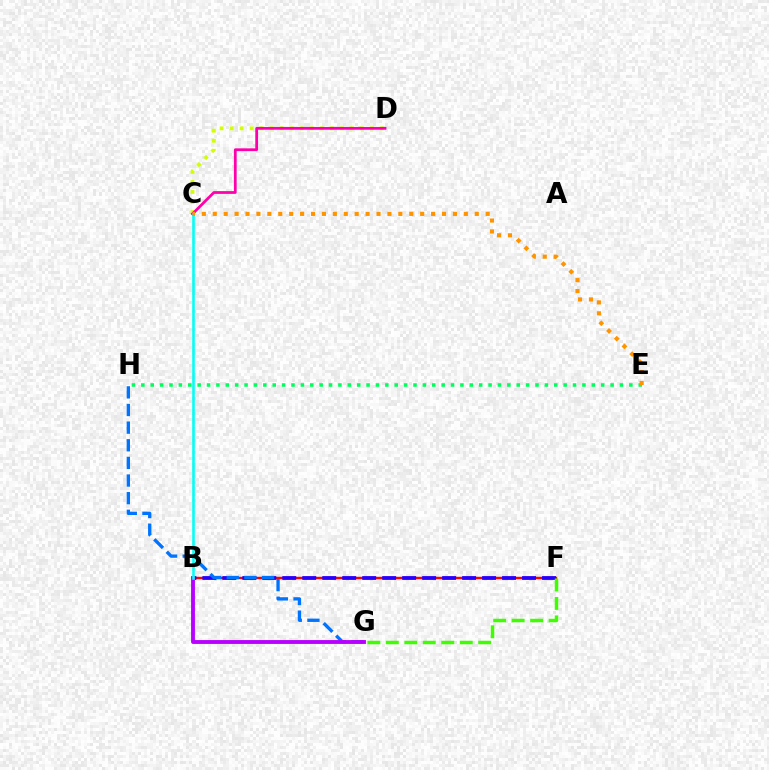{('B', 'F'): [{'color': '#ff0000', 'line_style': 'solid', 'thickness': 1.75}, {'color': '#2500ff', 'line_style': 'dashed', 'thickness': 2.71}], ('E', 'H'): [{'color': '#00ff5c', 'line_style': 'dotted', 'thickness': 2.55}], ('C', 'D'): [{'color': '#d1ff00', 'line_style': 'dotted', 'thickness': 2.72}, {'color': '#ff00ac', 'line_style': 'solid', 'thickness': 1.99}], ('G', 'H'): [{'color': '#0074ff', 'line_style': 'dashed', 'thickness': 2.4}], ('B', 'G'): [{'color': '#b900ff', 'line_style': 'solid', 'thickness': 2.79}], ('F', 'G'): [{'color': '#3dff00', 'line_style': 'dashed', 'thickness': 2.51}], ('B', 'C'): [{'color': '#00fff6', 'line_style': 'solid', 'thickness': 1.86}], ('C', 'E'): [{'color': '#ff9400', 'line_style': 'dotted', 'thickness': 2.97}]}